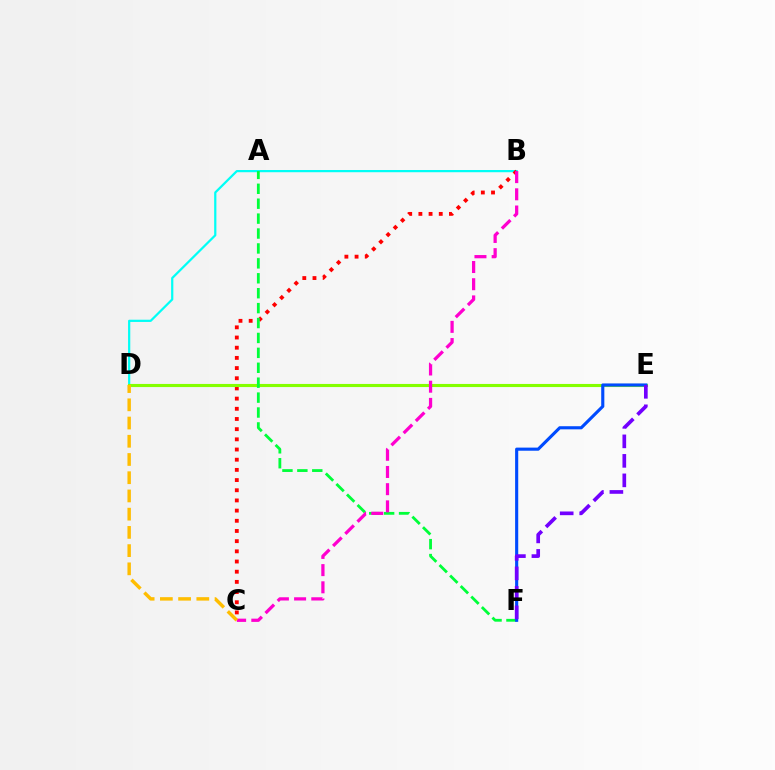{('B', 'D'): [{'color': '#00fff6', 'line_style': 'solid', 'thickness': 1.6}], ('B', 'C'): [{'color': '#ff0000', 'line_style': 'dotted', 'thickness': 2.77}, {'color': '#ff00cf', 'line_style': 'dashed', 'thickness': 2.34}], ('D', 'E'): [{'color': '#84ff00', 'line_style': 'solid', 'thickness': 2.24}], ('A', 'F'): [{'color': '#00ff39', 'line_style': 'dashed', 'thickness': 2.03}], ('C', 'D'): [{'color': '#ffbd00', 'line_style': 'dashed', 'thickness': 2.48}], ('E', 'F'): [{'color': '#004bff', 'line_style': 'solid', 'thickness': 2.24}, {'color': '#7200ff', 'line_style': 'dashed', 'thickness': 2.65}]}